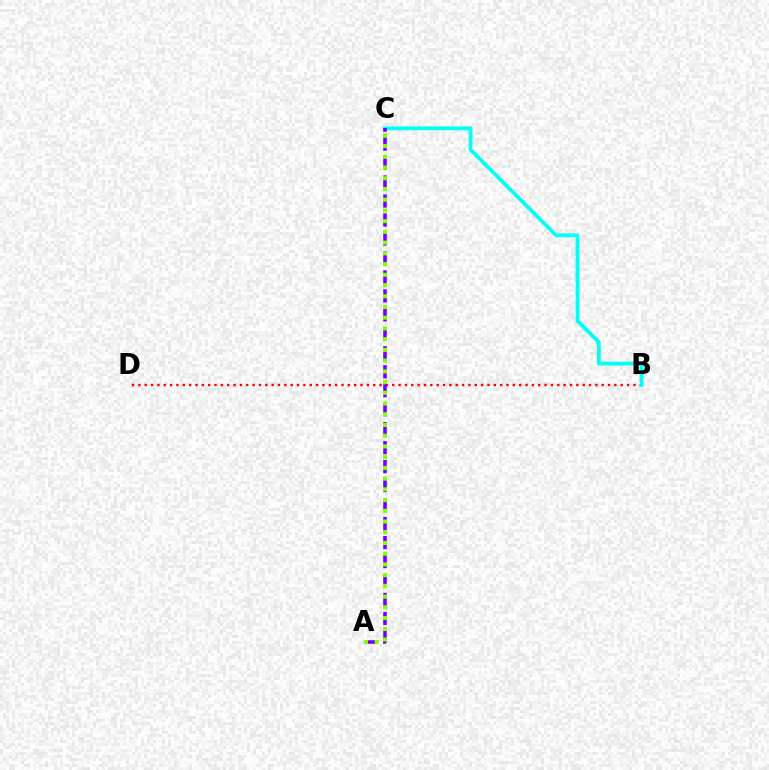{('B', 'D'): [{'color': '#ff0000', 'line_style': 'dotted', 'thickness': 1.72}], ('B', 'C'): [{'color': '#00fff6', 'line_style': 'solid', 'thickness': 2.71}], ('A', 'C'): [{'color': '#7200ff', 'line_style': 'dashed', 'thickness': 2.58}, {'color': '#84ff00', 'line_style': 'dotted', 'thickness': 2.91}]}